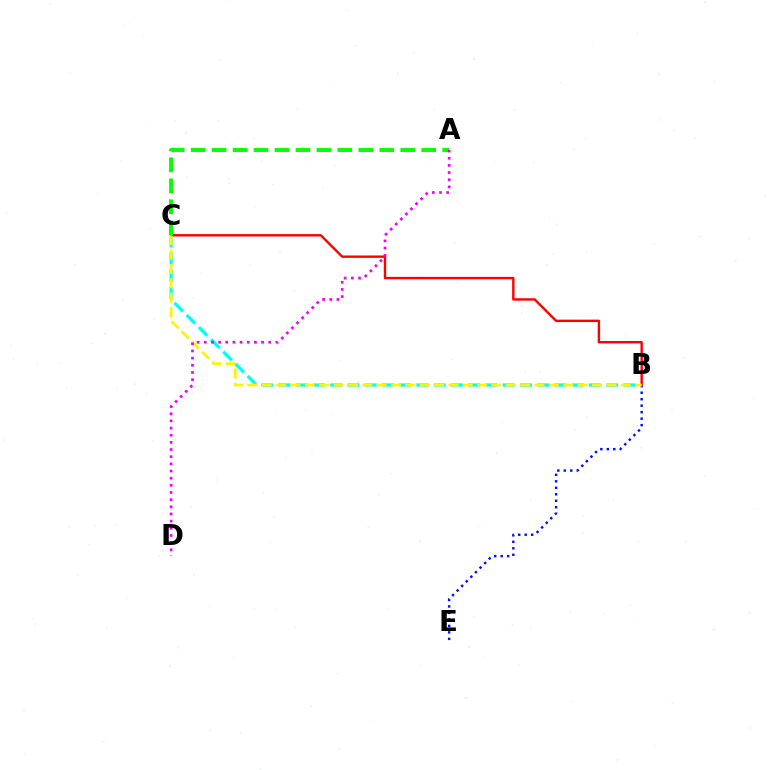{('B', 'E'): [{'color': '#0010ff', 'line_style': 'dotted', 'thickness': 1.76}], ('B', 'C'): [{'color': '#00fff6', 'line_style': 'dashed', 'thickness': 2.34}, {'color': '#ff0000', 'line_style': 'solid', 'thickness': 1.73}, {'color': '#fcf500', 'line_style': 'dashed', 'thickness': 1.95}], ('A', 'C'): [{'color': '#08ff00', 'line_style': 'dashed', 'thickness': 2.85}], ('A', 'D'): [{'color': '#ee00ff', 'line_style': 'dotted', 'thickness': 1.95}]}